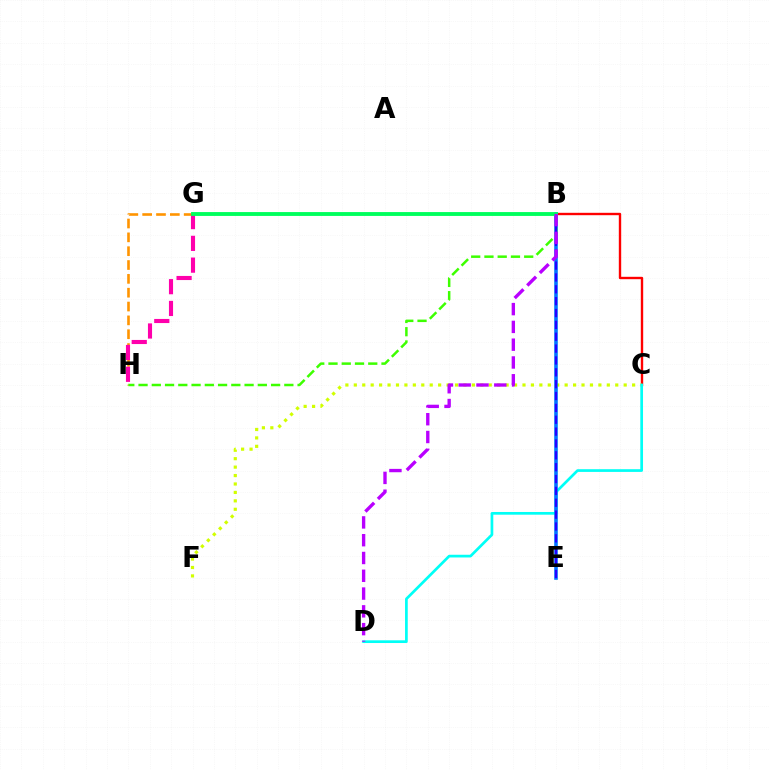{('B', 'C'): [{'color': '#ff0000', 'line_style': 'solid', 'thickness': 1.72}], ('C', 'F'): [{'color': '#d1ff00', 'line_style': 'dotted', 'thickness': 2.29}], ('C', 'D'): [{'color': '#00fff6', 'line_style': 'solid', 'thickness': 1.95}], ('G', 'H'): [{'color': '#ff9400', 'line_style': 'dashed', 'thickness': 1.88}, {'color': '#ff00ac', 'line_style': 'dashed', 'thickness': 2.96}], ('B', 'E'): [{'color': '#0074ff', 'line_style': 'solid', 'thickness': 2.57}, {'color': '#2500ff', 'line_style': 'dashed', 'thickness': 1.61}], ('B', 'H'): [{'color': '#3dff00', 'line_style': 'dashed', 'thickness': 1.8}], ('B', 'G'): [{'color': '#00ff5c', 'line_style': 'solid', 'thickness': 2.78}], ('B', 'D'): [{'color': '#b900ff', 'line_style': 'dashed', 'thickness': 2.42}]}